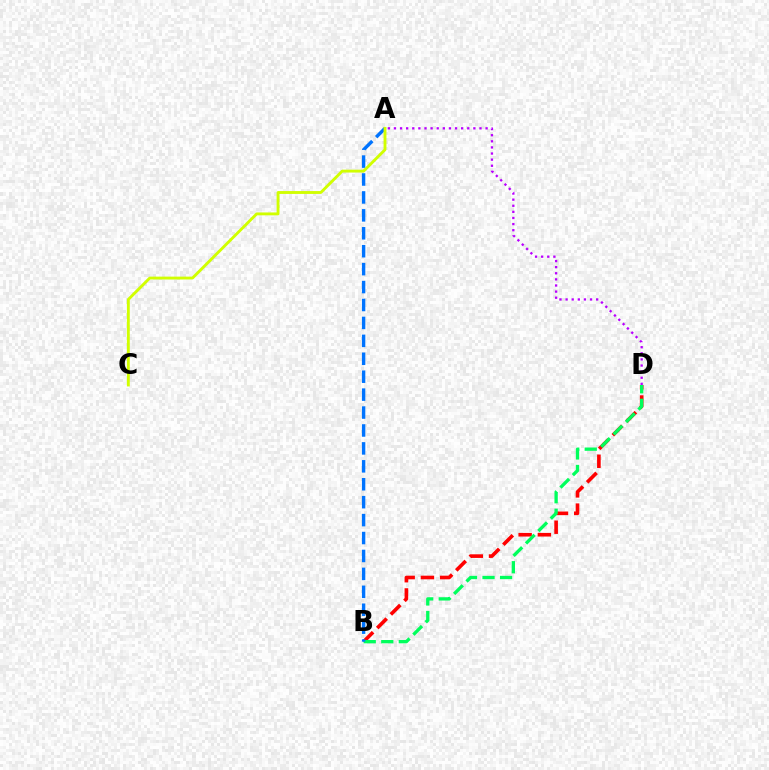{('B', 'D'): [{'color': '#ff0000', 'line_style': 'dashed', 'thickness': 2.61}, {'color': '#00ff5c', 'line_style': 'dashed', 'thickness': 2.38}], ('A', 'B'): [{'color': '#0074ff', 'line_style': 'dashed', 'thickness': 2.44}], ('A', 'C'): [{'color': '#d1ff00', 'line_style': 'solid', 'thickness': 2.06}], ('A', 'D'): [{'color': '#b900ff', 'line_style': 'dotted', 'thickness': 1.66}]}